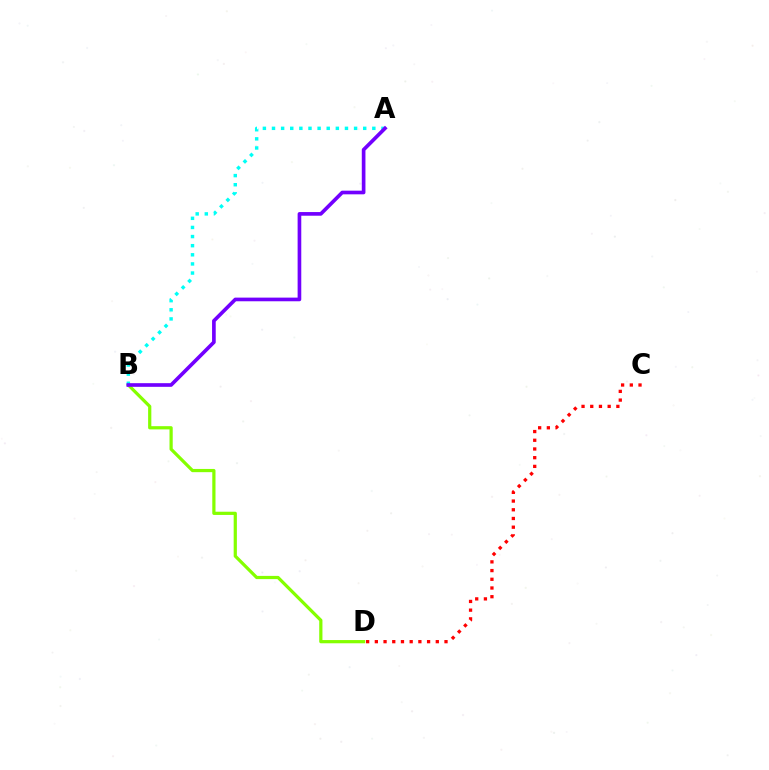{('B', 'D'): [{'color': '#84ff00', 'line_style': 'solid', 'thickness': 2.32}], ('C', 'D'): [{'color': '#ff0000', 'line_style': 'dotted', 'thickness': 2.37}], ('A', 'B'): [{'color': '#00fff6', 'line_style': 'dotted', 'thickness': 2.48}, {'color': '#7200ff', 'line_style': 'solid', 'thickness': 2.63}]}